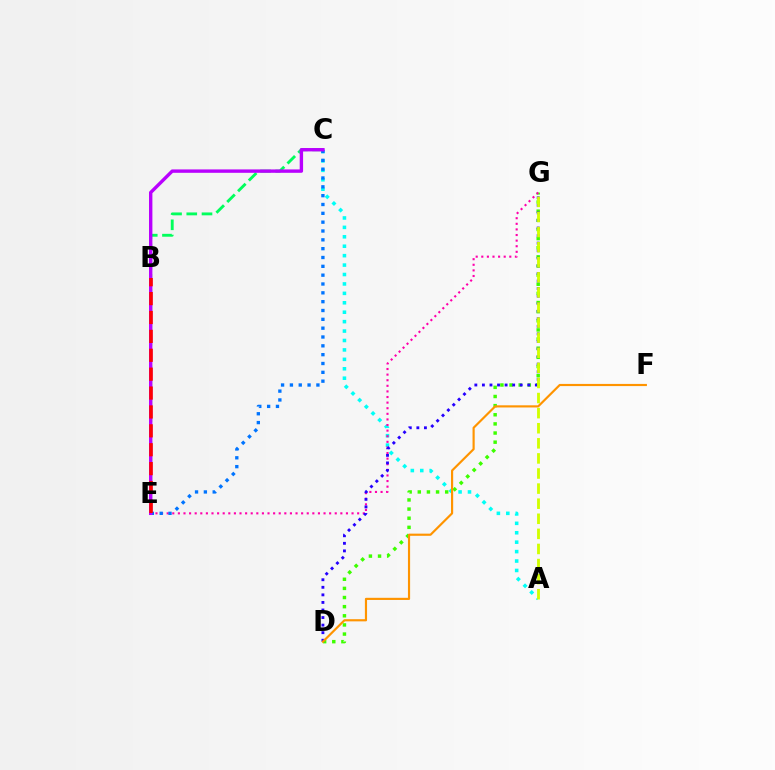{('C', 'E'): [{'color': '#00ff5c', 'line_style': 'dashed', 'thickness': 2.07}, {'color': '#0074ff', 'line_style': 'dotted', 'thickness': 2.4}, {'color': '#b900ff', 'line_style': 'solid', 'thickness': 2.44}], ('A', 'C'): [{'color': '#00fff6', 'line_style': 'dotted', 'thickness': 2.56}], ('D', 'G'): [{'color': '#3dff00', 'line_style': 'dotted', 'thickness': 2.48}, {'color': '#2500ff', 'line_style': 'dotted', 'thickness': 2.05}], ('E', 'G'): [{'color': '#ff00ac', 'line_style': 'dotted', 'thickness': 1.52}], ('A', 'G'): [{'color': '#d1ff00', 'line_style': 'dashed', 'thickness': 2.05}], ('B', 'E'): [{'color': '#ff0000', 'line_style': 'dashed', 'thickness': 2.57}], ('D', 'F'): [{'color': '#ff9400', 'line_style': 'solid', 'thickness': 1.56}]}